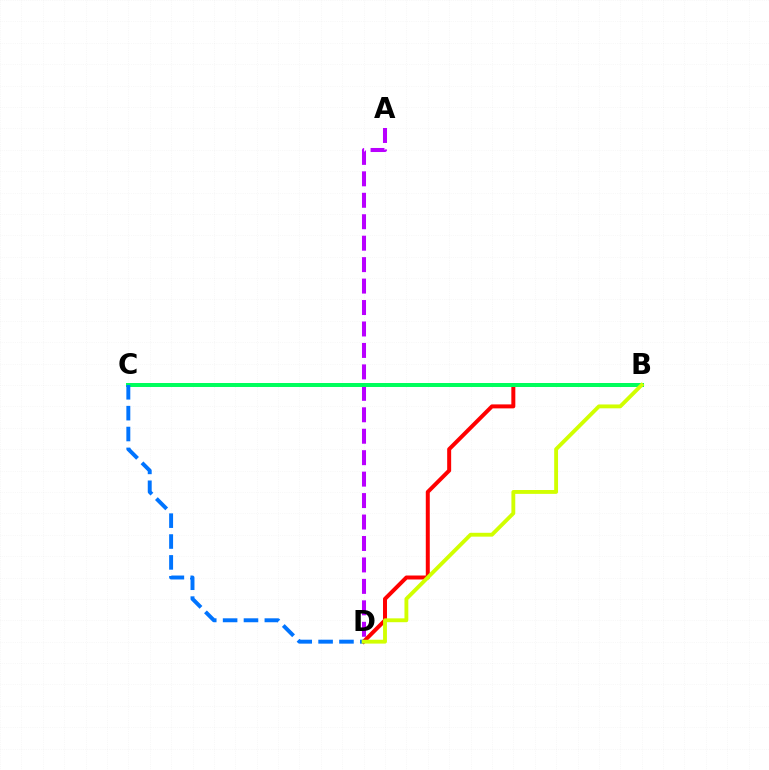{('B', 'D'): [{'color': '#ff0000', 'line_style': 'solid', 'thickness': 2.86}, {'color': '#d1ff00', 'line_style': 'solid', 'thickness': 2.77}], ('A', 'D'): [{'color': '#b900ff', 'line_style': 'dashed', 'thickness': 2.91}], ('B', 'C'): [{'color': '#00ff5c', 'line_style': 'solid', 'thickness': 2.87}], ('C', 'D'): [{'color': '#0074ff', 'line_style': 'dashed', 'thickness': 2.84}]}